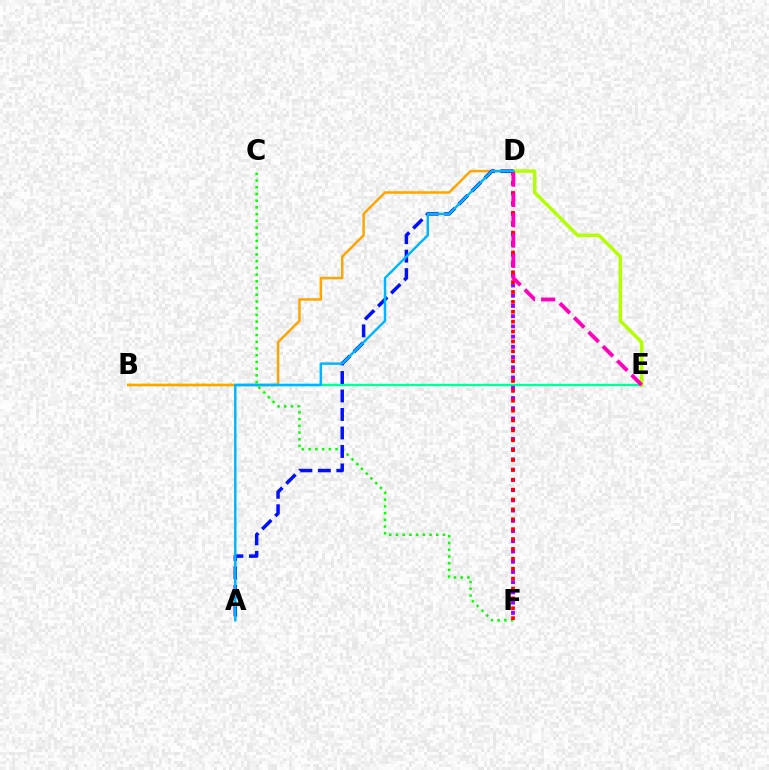{('B', 'E'): [{'color': '#00ff9d', 'line_style': 'solid', 'thickness': 1.68}], ('B', 'D'): [{'color': '#ffa500', 'line_style': 'solid', 'thickness': 1.79}], ('C', 'F'): [{'color': '#08ff00', 'line_style': 'dotted', 'thickness': 1.83}], ('D', 'F'): [{'color': '#9b00ff', 'line_style': 'dotted', 'thickness': 2.78}, {'color': '#ff0000', 'line_style': 'dotted', 'thickness': 2.69}], ('D', 'E'): [{'color': '#b3ff00', 'line_style': 'solid', 'thickness': 2.49}, {'color': '#ff00bd', 'line_style': 'dashed', 'thickness': 2.76}], ('A', 'D'): [{'color': '#0010ff', 'line_style': 'dashed', 'thickness': 2.51}, {'color': '#00b5ff', 'line_style': 'solid', 'thickness': 1.76}]}